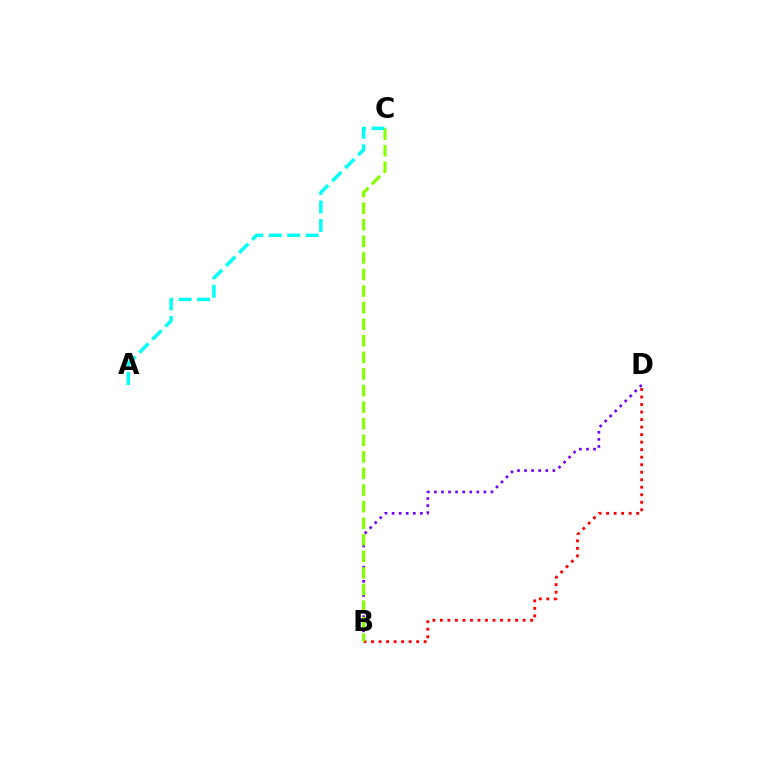{('B', 'D'): [{'color': '#ff0000', 'line_style': 'dotted', 'thickness': 2.04}, {'color': '#7200ff', 'line_style': 'dotted', 'thickness': 1.92}], ('B', 'C'): [{'color': '#84ff00', 'line_style': 'dashed', 'thickness': 2.25}], ('A', 'C'): [{'color': '#00fff6', 'line_style': 'dashed', 'thickness': 2.51}]}